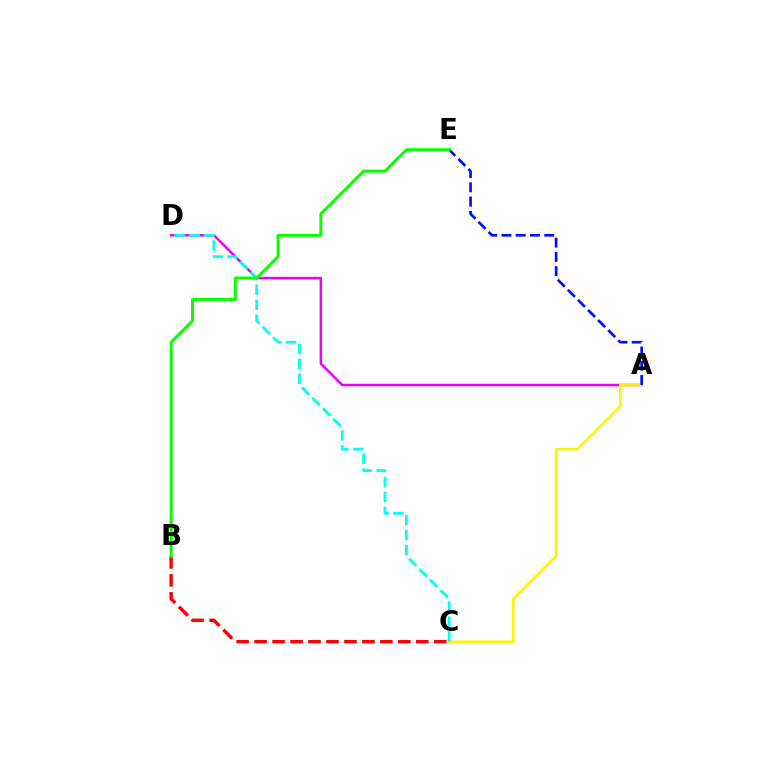{('A', 'D'): [{'color': '#ee00ff', 'line_style': 'solid', 'thickness': 1.79}], ('A', 'C'): [{'color': '#fcf500', 'line_style': 'solid', 'thickness': 1.83}], ('A', 'E'): [{'color': '#0010ff', 'line_style': 'dashed', 'thickness': 1.94}], ('B', 'C'): [{'color': '#ff0000', 'line_style': 'dashed', 'thickness': 2.44}], ('C', 'D'): [{'color': '#00fff6', 'line_style': 'dashed', 'thickness': 2.02}], ('B', 'E'): [{'color': '#08ff00', 'line_style': 'solid', 'thickness': 2.16}]}